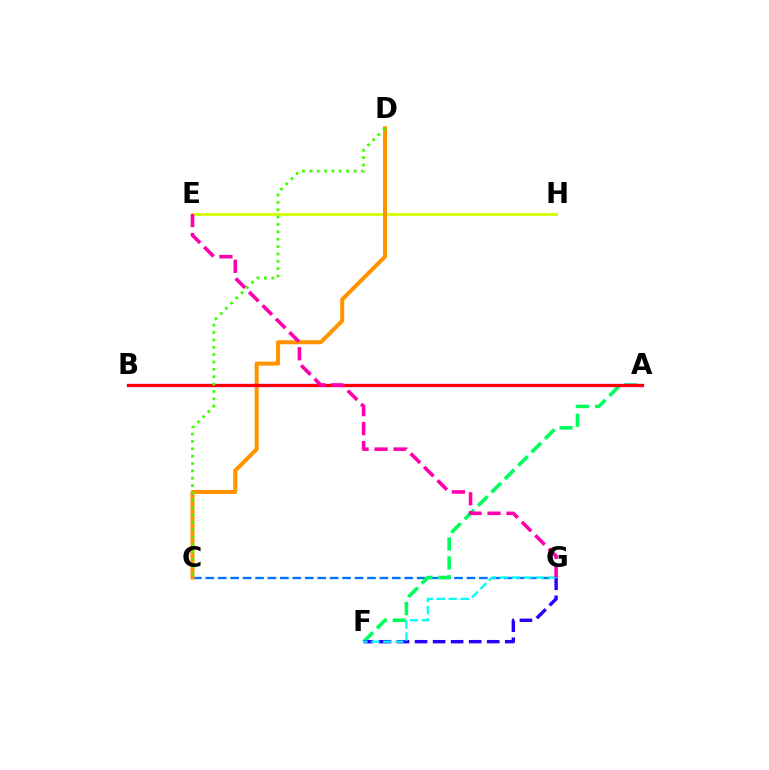{('C', 'G'): [{'color': '#0074ff', 'line_style': 'dashed', 'thickness': 1.69}], ('E', 'H'): [{'color': '#d1ff00', 'line_style': 'solid', 'thickness': 1.99}], ('C', 'D'): [{'color': '#ff9400', 'line_style': 'solid', 'thickness': 2.91}, {'color': '#3dff00', 'line_style': 'dotted', 'thickness': 2.0}], ('A', 'F'): [{'color': '#00ff5c', 'line_style': 'dashed', 'thickness': 2.57}], ('F', 'G'): [{'color': '#2500ff', 'line_style': 'dashed', 'thickness': 2.45}, {'color': '#00fff6', 'line_style': 'dashed', 'thickness': 1.63}], ('A', 'B'): [{'color': '#b900ff', 'line_style': 'solid', 'thickness': 2.43}, {'color': '#ff0000', 'line_style': 'solid', 'thickness': 2.17}], ('E', 'G'): [{'color': '#ff00ac', 'line_style': 'dashed', 'thickness': 2.58}]}